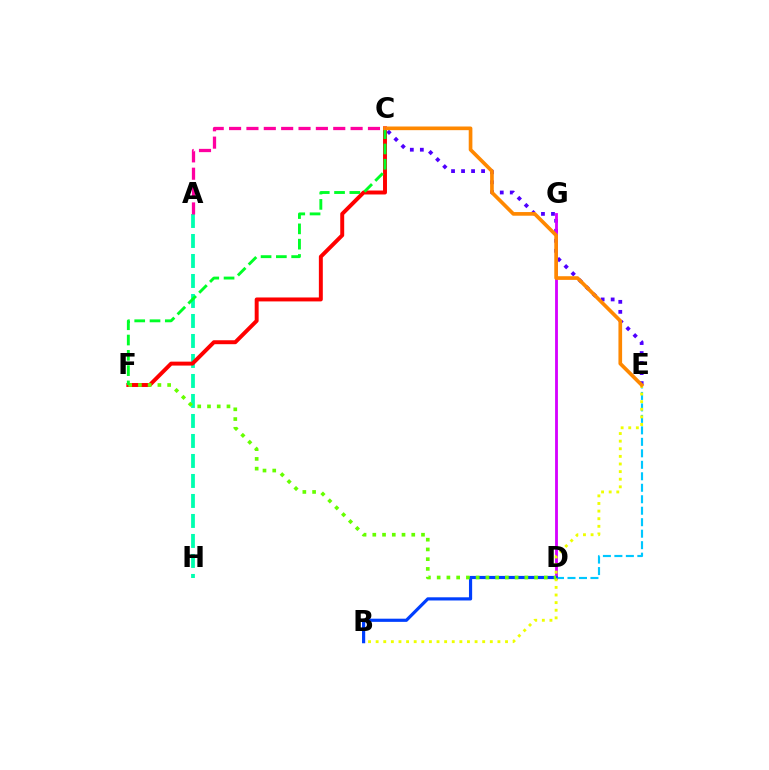{('A', 'H'): [{'color': '#00ffaf', 'line_style': 'dashed', 'thickness': 2.72}], ('D', 'E'): [{'color': '#00c7ff', 'line_style': 'dashed', 'thickness': 1.56}], ('C', 'E'): [{'color': '#4f00ff', 'line_style': 'dotted', 'thickness': 2.72}, {'color': '#ff8800', 'line_style': 'solid', 'thickness': 2.64}], ('C', 'F'): [{'color': '#ff0000', 'line_style': 'solid', 'thickness': 2.84}, {'color': '#00ff27', 'line_style': 'dashed', 'thickness': 2.08}], ('D', 'G'): [{'color': '#d600ff', 'line_style': 'solid', 'thickness': 2.03}], ('B', 'D'): [{'color': '#003fff', 'line_style': 'solid', 'thickness': 2.28}], ('B', 'E'): [{'color': '#eeff00', 'line_style': 'dotted', 'thickness': 2.07}], ('D', 'F'): [{'color': '#66ff00', 'line_style': 'dotted', 'thickness': 2.65}], ('A', 'C'): [{'color': '#ff00a0', 'line_style': 'dashed', 'thickness': 2.36}]}